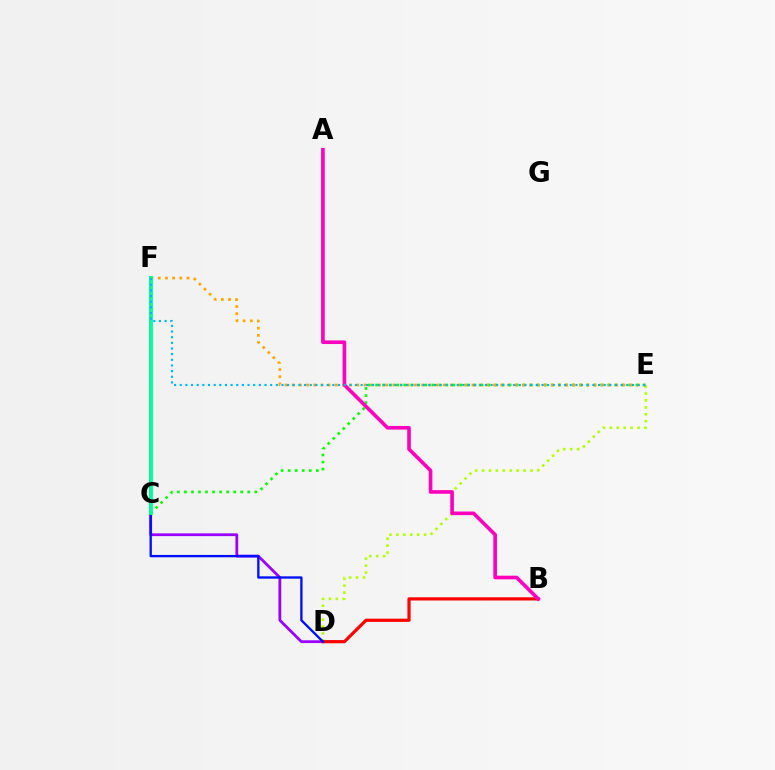{('D', 'F'): [{'color': '#9b00ff', 'line_style': 'solid', 'thickness': 2.01}, {'color': '#0010ff', 'line_style': 'solid', 'thickness': 1.69}], ('D', 'E'): [{'color': '#b3ff00', 'line_style': 'dotted', 'thickness': 1.88}], ('B', 'D'): [{'color': '#ff0000', 'line_style': 'solid', 'thickness': 2.31}], ('C', 'E'): [{'color': '#08ff00', 'line_style': 'dotted', 'thickness': 1.91}], ('E', 'F'): [{'color': '#ffa500', 'line_style': 'dotted', 'thickness': 1.95}, {'color': '#00b5ff', 'line_style': 'dotted', 'thickness': 1.54}], ('C', 'F'): [{'color': '#00ff9d', 'line_style': 'solid', 'thickness': 2.76}], ('A', 'B'): [{'color': '#ff00bd', 'line_style': 'solid', 'thickness': 2.61}]}